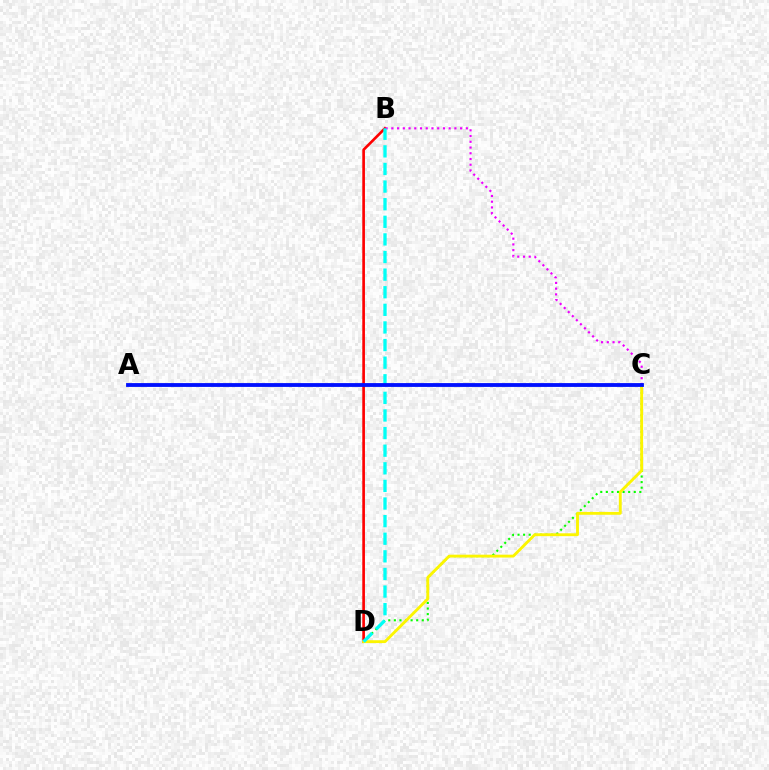{('B', 'D'): [{'color': '#ff0000', 'line_style': 'solid', 'thickness': 1.91}, {'color': '#00fff6', 'line_style': 'dashed', 'thickness': 2.39}], ('C', 'D'): [{'color': '#08ff00', 'line_style': 'dotted', 'thickness': 1.52}, {'color': '#fcf500', 'line_style': 'solid', 'thickness': 2.06}], ('B', 'C'): [{'color': '#ee00ff', 'line_style': 'dotted', 'thickness': 1.56}], ('A', 'C'): [{'color': '#0010ff', 'line_style': 'solid', 'thickness': 2.75}]}